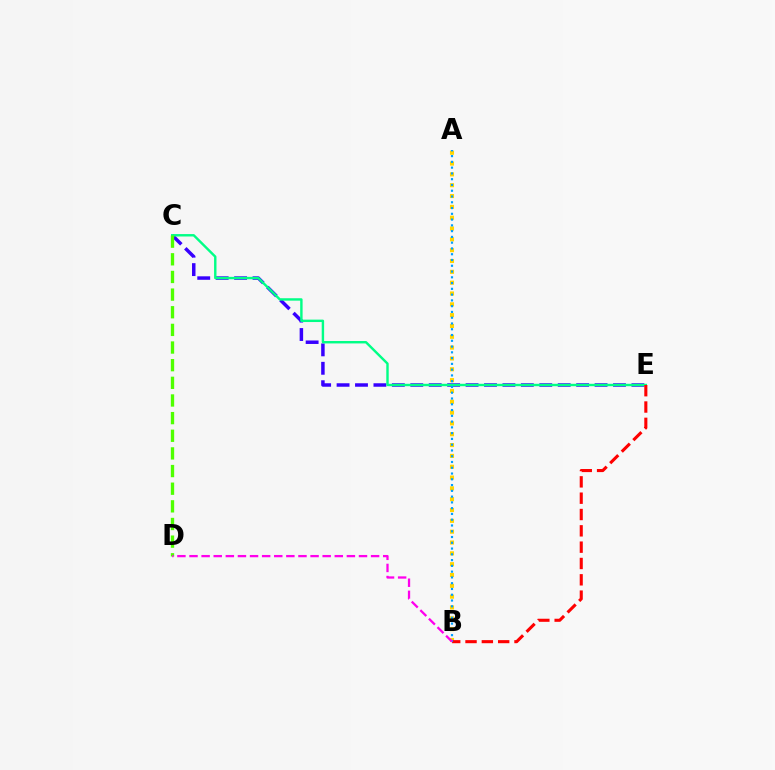{('C', 'E'): [{'color': '#3700ff', 'line_style': 'dashed', 'thickness': 2.5}, {'color': '#00ff86', 'line_style': 'solid', 'thickness': 1.74}], ('C', 'D'): [{'color': '#4fff00', 'line_style': 'dashed', 'thickness': 2.4}], ('A', 'B'): [{'color': '#ffd500', 'line_style': 'dotted', 'thickness': 2.94}, {'color': '#009eff', 'line_style': 'dotted', 'thickness': 1.57}], ('B', 'E'): [{'color': '#ff0000', 'line_style': 'dashed', 'thickness': 2.22}], ('B', 'D'): [{'color': '#ff00ed', 'line_style': 'dashed', 'thickness': 1.64}]}